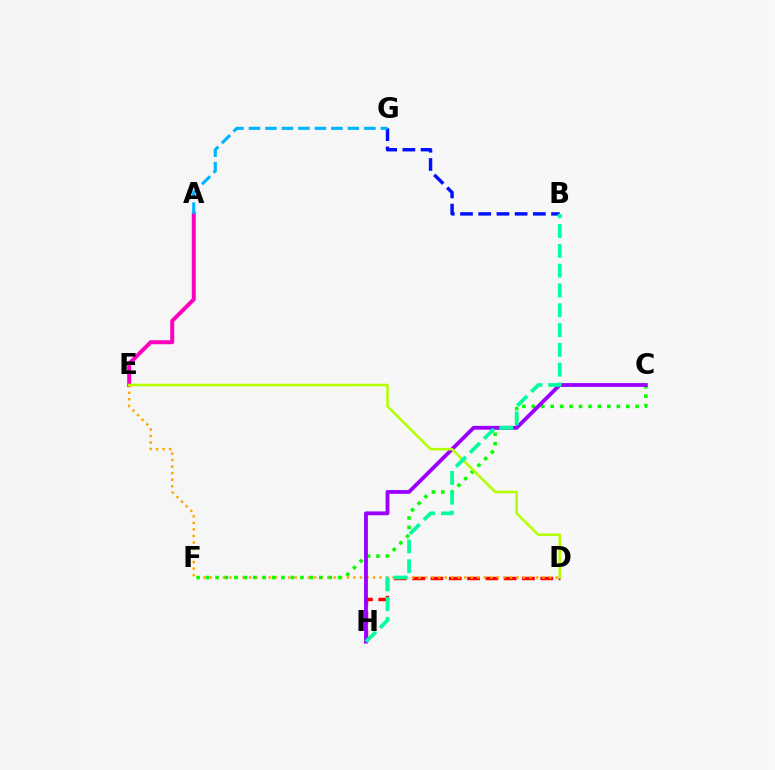{('A', 'E'): [{'color': '#ff00bd', 'line_style': 'solid', 'thickness': 2.86}], ('B', 'G'): [{'color': '#0010ff', 'line_style': 'dashed', 'thickness': 2.47}], ('D', 'H'): [{'color': '#ff0000', 'line_style': 'dashed', 'thickness': 2.49}], ('A', 'G'): [{'color': '#00b5ff', 'line_style': 'dashed', 'thickness': 2.24}], ('D', 'E'): [{'color': '#ffa500', 'line_style': 'dotted', 'thickness': 1.77}, {'color': '#b3ff00', 'line_style': 'solid', 'thickness': 1.82}], ('C', 'F'): [{'color': '#08ff00', 'line_style': 'dotted', 'thickness': 2.56}], ('C', 'H'): [{'color': '#9b00ff', 'line_style': 'solid', 'thickness': 2.76}], ('B', 'H'): [{'color': '#00ff9d', 'line_style': 'dashed', 'thickness': 2.69}]}